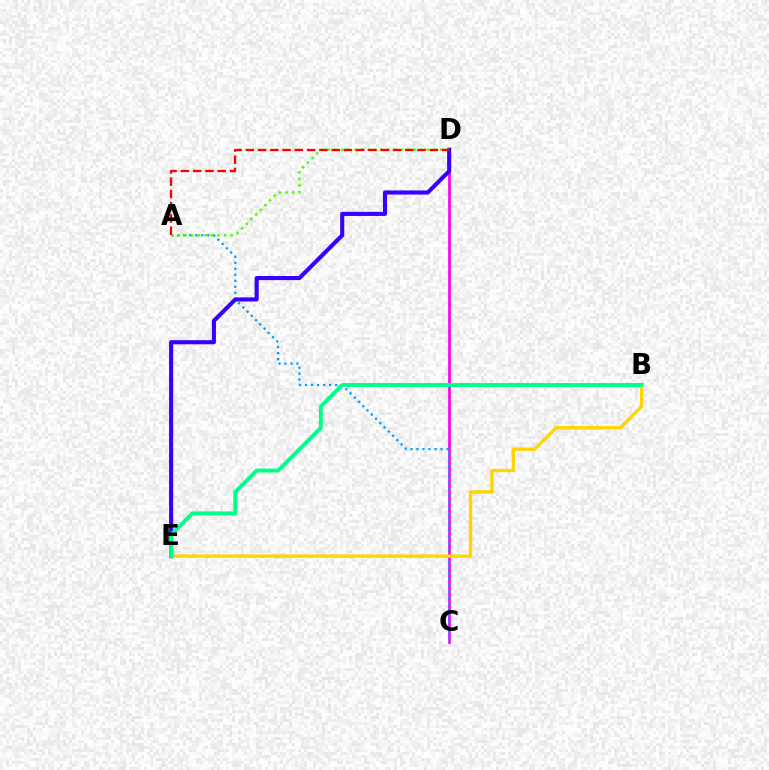{('C', 'D'): [{'color': '#ff00ed', 'line_style': 'solid', 'thickness': 1.94}], ('A', 'C'): [{'color': '#009eff', 'line_style': 'dotted', 'thickness': 1.63}], ('B', 'E'): [{'color': '#ffd500', 'line_style': 'solid', 'thickness': 2.4}, {'color': '#00ff86', 'line_style': 'solid', 'thickness': 2.81}], ('D', 'E'): [{'color': '#3700ff', 'line_style': 'solid', 'thickness': 2.96}], ('A', 'D'): [{'color': '#4fff00', 'line_style': 'dotted', 'thickness': 1.79}, {'color': '#ff0000', 'line_style': 'dashed', 'thickness': 1.67}]}